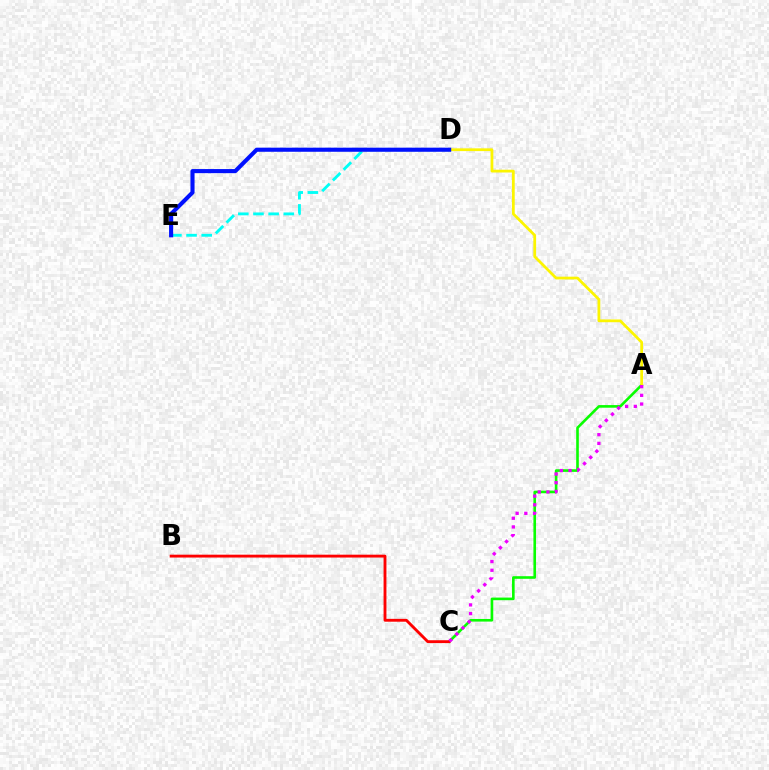{('A', 'C'): [{'color': '#08ff00', 'line_style': 'solid', 'thickness': 1.89}, {'color': '#ee00ff', 'line_style': 'dotted', 'thickness': 2.36}], ('D', 'E'): [{'color': '#00fff6', 'line_style': 'dashed', 'thickness': 2.06}, {'color': '#0010ff', 'line_style': 'solid', 'thickness': 2.95}], ('A', 'D'): [{'color': '#fcf500', 'line_style': 'solid', 'thickness': 1.99}], ('B', 'C'): [{'color': '#ff0000', 'line_style': 'solid', 'thickness': 2.06}]}